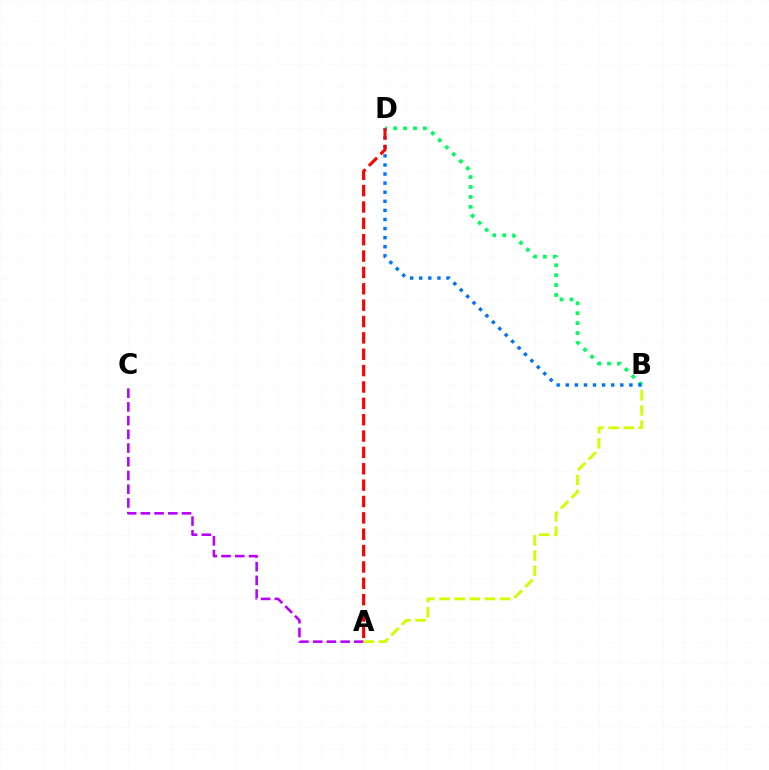{('A', 'C'): [{'color': '#b900ff', 'line_style': 'dashed', 'thickness': 1.86}], ('A', 'B'): [{'color': '#d1ff00', 'line_style': 'dashed', 'thickness': 2.06}], ('B', 'D'): [{'color': '#00ff5c', 'line_style': 'dotted', 'thickness': 2.69}, {'color': '#0074ff', 'line_style': 'dotted', 'thickness': 2.47}], ('A', 'D'): [{'color': '#ff0000', 'line_style': 'dashed', 'thickness': 2.22}]}